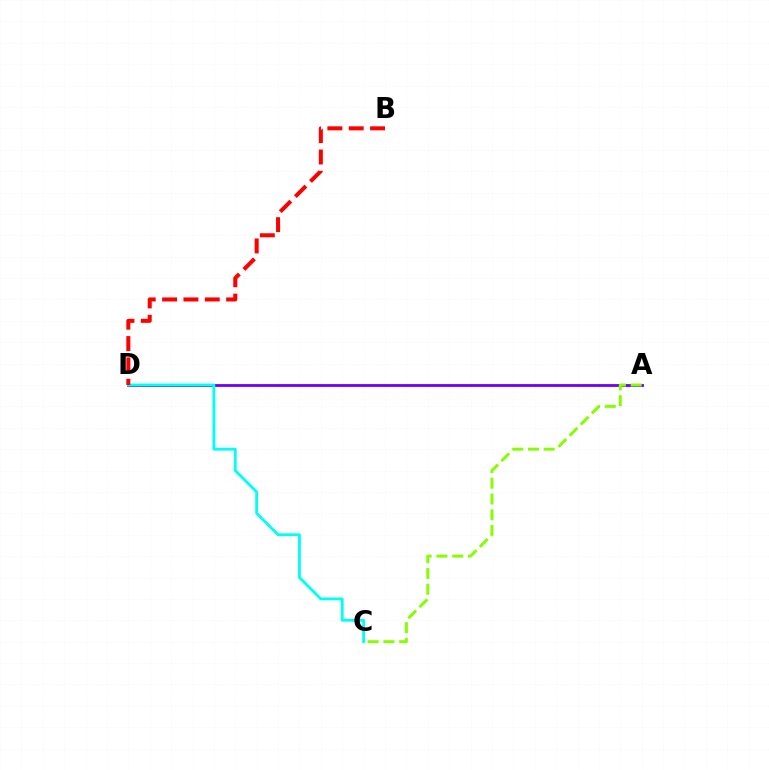{('A', 'D'): [{'color': '#7200ff', 'line_style': 'solid', 'thickness': 2.04}], ('C', 'D'): [{'color': '#00fff6', 'line_style': 'solid', 'thickness': 2.05}], ('A', 'C'): [{'color': '#84ff00', 'line_style': 'dashed', 'thickness': 2.14}], ('B', 'D'): [{'color': '#ff0000', 'line_style': 'dashed', 'thickness': 2.9}]}